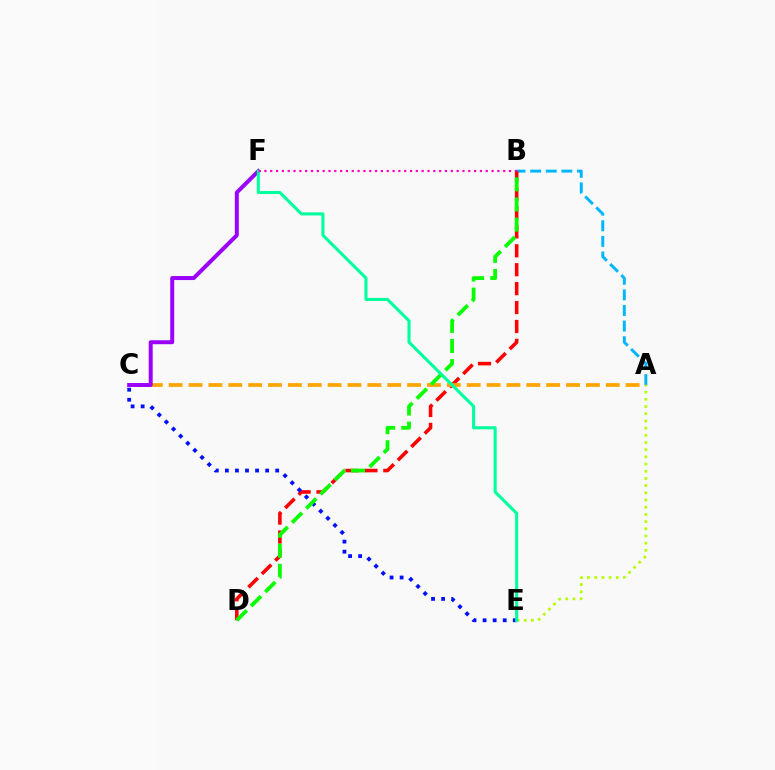{('A', 'B'): [{'color': '#00b5ff', 'line_style': 'dashed', 'thickness': 2.12}], ('B', 'D'): [{'color': '#ff0000', 'line_style': 'dashed', 'thickness': 2.57}, {'color': '#08ff00', 'line_style': 'dashed', 'thickness': 2.73}], ('C', 'E'): [{'color': '#0010ff', 'line_style': 'dotted', 'thickness': 2.73}], ('A', 'E'): [{'color': '#b3ff00', 'line_style': 'dotted', 'thickness': 1.95}], ('A', 'C'): [{'color': '#ffa500', 'line_style': 'dashed', 'thickness': 2.7}], ('C', 'F'): [{'color': '#9b00ff', 'line_style': 'solid', 'thickness': 2.87}], ('E', 'F'): [{'color': '#00ff9d', 'line_style': 'solid', 'thickness': 2.22}], ('B', 'F'): [{'color': '#ff00bd', 'line_style': 'dotted', 'thickness': 1.58}]}